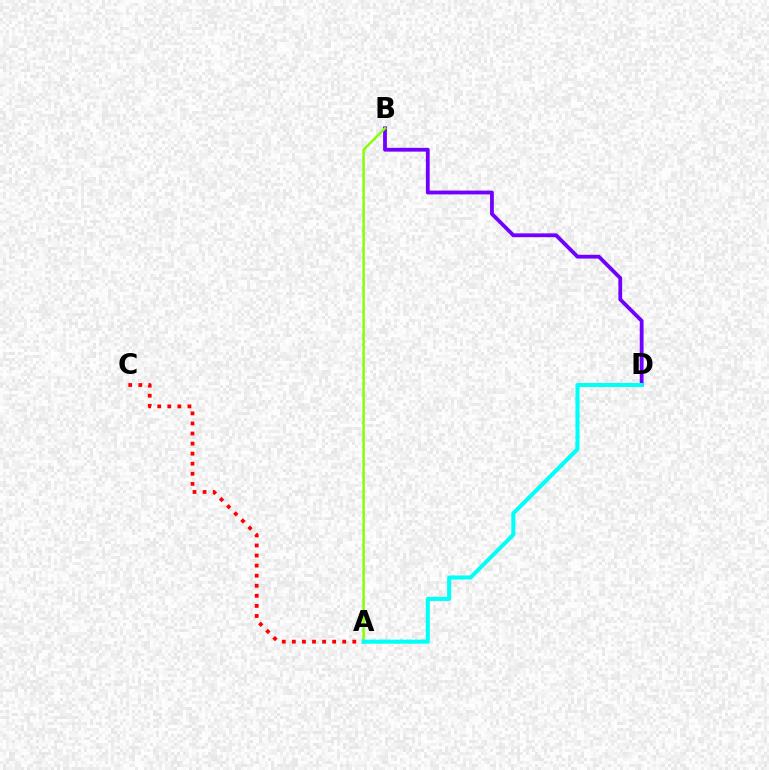{('B', 'D'): [{'color': '#7200ff', 'line_style': 'solid', 'thickness': 2.74}], ('A', 'C'): [{'color': '#ff0000', 'line_style': 'dotted', 'thickness': 2.74}], ('A', 'B'): [{'color': '#84ff00', 'line_style': 'solid', 'thickness': 1.73}], ('A', 'D'): [{'color': '#00fff6', 'line_style': 'solid', 'thickness': 2.93}]}